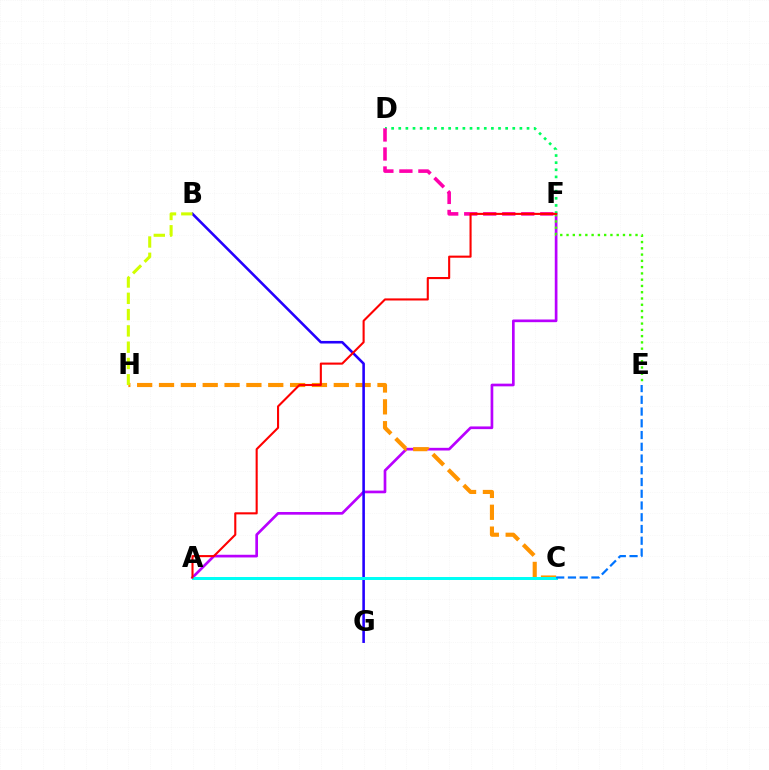{('A', 'F'): [{'color': '#b900ff', 'line_style': 'solid', 'thickness': 1.93}, {'color': '#ff0000', 'line_style': 'solid', 'thickness': 1.51}], ('C', 'H'): [{'color': '#ff9400', 'line_style': 'dashed', 'thickness': 2.97}], ('B', 'G'): [{'color': '#2500ff', 'line_style': 'solid', 'thickness': 1.86}], ('D', 'F'): [{'color': '#00ff5c', 'line_style': 'dotted', 'thickness': 1.94}, {'color': '#ff00ac', 'line_style': 'dashed', 'thickness': 2.58}], ('E', 'F'): [{'color': '#3dff00', 'line_style': 'dotted', 'thickness': 1.7}], ('A', 'C'): [{'color': '#00fff6', 'line_style': 'solid', 'thickness': 2.15}], ('C', 'E'): [{'color': '#0074ff', 'line_style': 'dashed', 'thickness': 1.6}], ('B', 'H'): [{'color': '#d1ff00', 'line_style': 'dashed', 'thickness': 2.21}]}